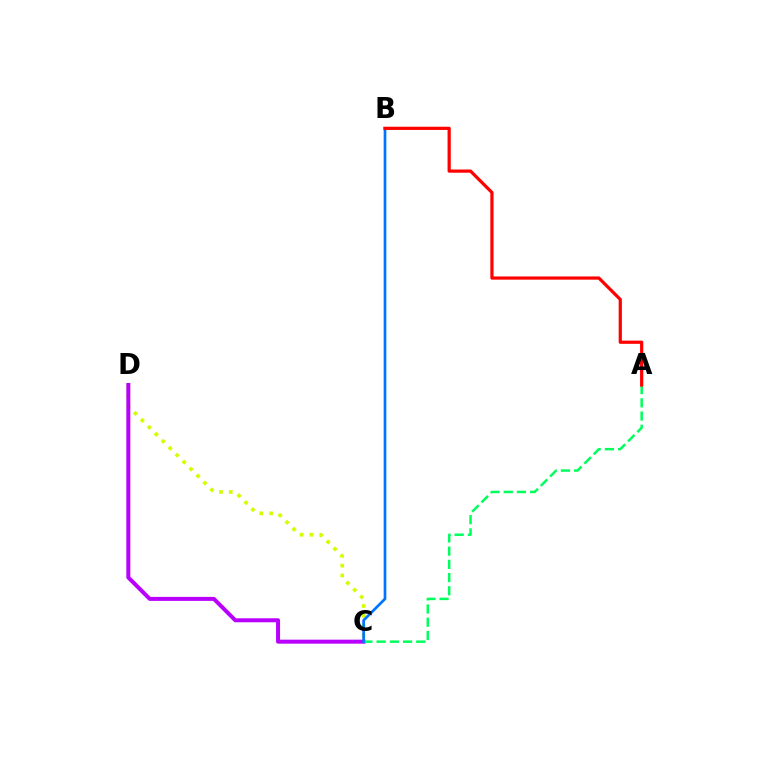{('C', 'D'): [{'color': '#d1ff00', 'line_style': 'dotted', 'thickness': 2.67}, {'color': '#b900ff', 'line_style': 'solid', 'thickness': 2.88}], ('A', 'C'): [{'color': '#00ff5c', 'line_style': 'dashed', 'thickness': 1.8}], ('B', 'C'): [{'color': '#0074ff', 'line_style': 'solid', 'thickness': 1.94}], ('A', 'B'): [{'color': '#ff0000', 'line_style': 'solid', 'thickness': 2.31}]}